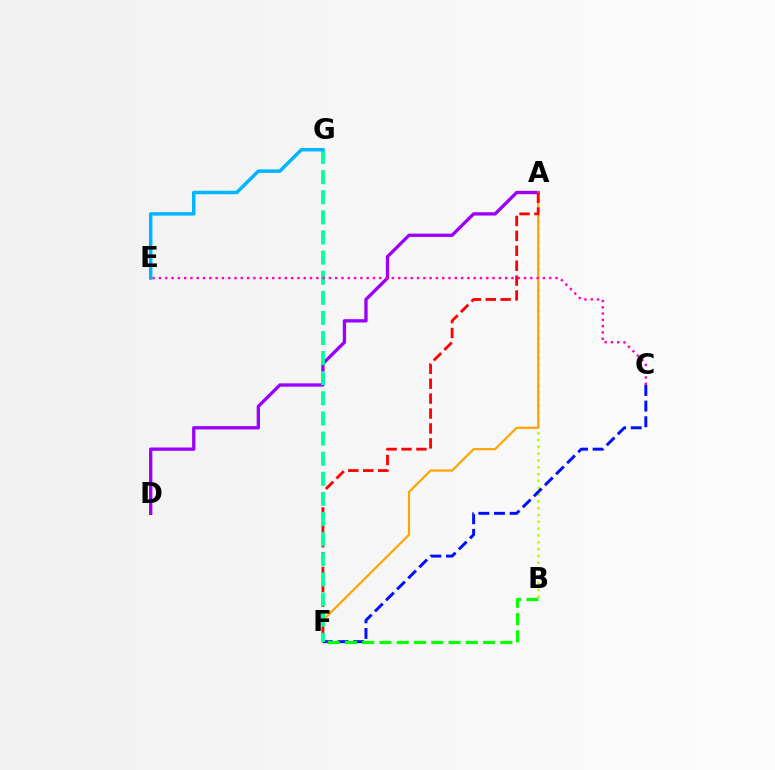{('A', 'B'): [{'color': '#b3ff00', 'line_style': 'dotted', 'thickness': 1.85}], ('A', 'D'): [{'color': '#9b00ff', 'line_style': 'solid', 'thickness': 2.39}], ('A', 'F'): [{'color': '#ffa500', 'line_style': 'solid', 'thickness': 1.58}, {'color': '#ff0000', 'line_style': 'dashed', 'thickness': 2.03}], ('C', 'F'): [{'color': '#0010ff', 'line_style': 'dashed', 'thickness': 2.12}], ('F', 'G'): [{'color': '#00ff9d', 'line_style': 'dashed', 'thickness': 2.73}], ('E', 'G'): [{'color': '#00b5ff', 'line_style': 'solid', 'thickness': 2.5}], ('C', 'E'): [{'color': '#ff00bd', 'line_style': 'dotted', 'thickness': 1.71}], ('B', 'F'): [{'color': '#08ff00', 'line_style': 'dashed', 'thickness': 2.35}]}